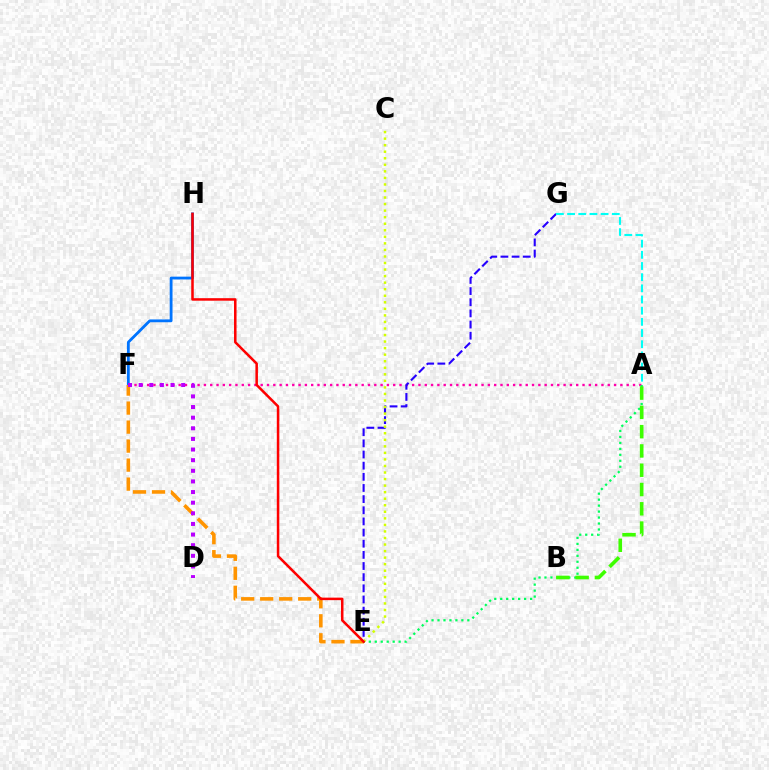{('A', 'F'): [{'color': '#ff00ac', 'line_style': 'dotted', 'thickness': 1.71}], ('E', 'G'): [{'color': '#2500ff', 'line_style': 'dashed', 'thickness': 1.51}], ('A', 'E'): [{'color': '#00ff5c', 'line_style': 'dotted', 'thickness': 1.62}], ('C', 'E'): [{'color': '#d1ff00', 'line_style': 'dotted', 'thickness': 1.78}], ('F', 'H'): [{'color': '#0074ff', 'line_style': 'solid', 'thickness': 2.02}], ('A', 'B'): [{'color': '#3dff00', 'line_style': 'dashed', 'thickness': 2.62}], ('E', 'F'): [{'color': '#ff9400', 'line_style': 'dashed', 'thickness': 2.58}], ('A', 'G'): [{'color': '#00fff6', 'line_style': 'dashed', 'thickness': 1.52}], ('D', 'F'): [{'color': '#b900ff', 'line_style': 'dotted', 'thickness': 2.89}], ('E', 'H'): [{'color': '#ff0000', 'line_style': 'solid', 'thickness': 1.81}]}